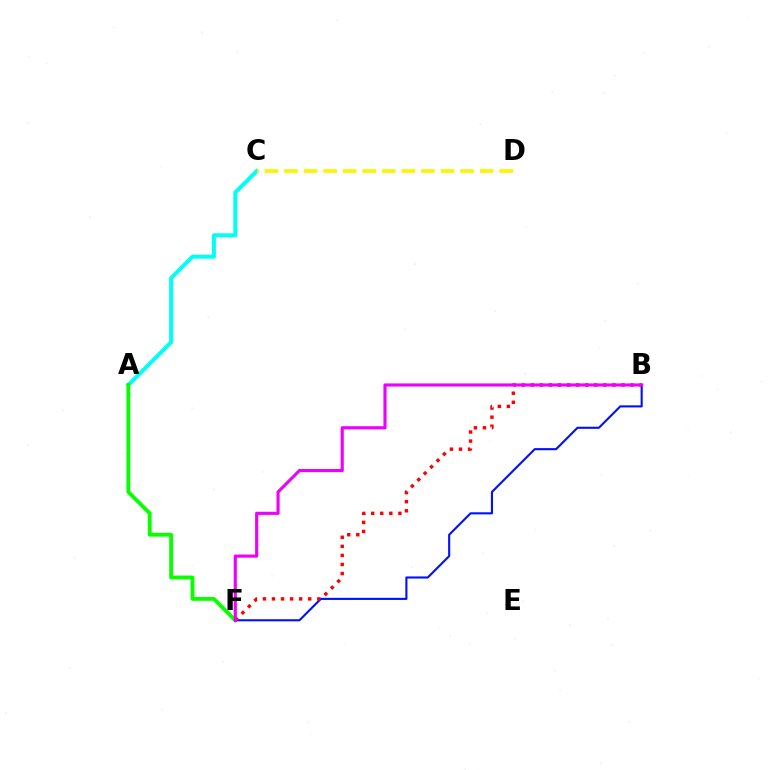{('A', 'C'): [{'color': '#00fff6', 'line_style': 'solid', 'thickness': 2.88}], ('A', 'F'): [{'color': '#08ff00', 'line_style': 'solid', 'thickness': 2.76}], ('B', 'F'): [{'color': '#0010ff', 'line_style': 'solid', 'thickness': 1.51}, {'color': '#ff0000', 'line_style': 'dotted', 'thickness': 2.46}, {'color': '#ee00ff', 'line_style': 'solid', 'thickness': 2.26}], ('C', 'D'): [{'color': '#fcf500', 'line_style': 'dashed', 'thickness': 2.66}]}